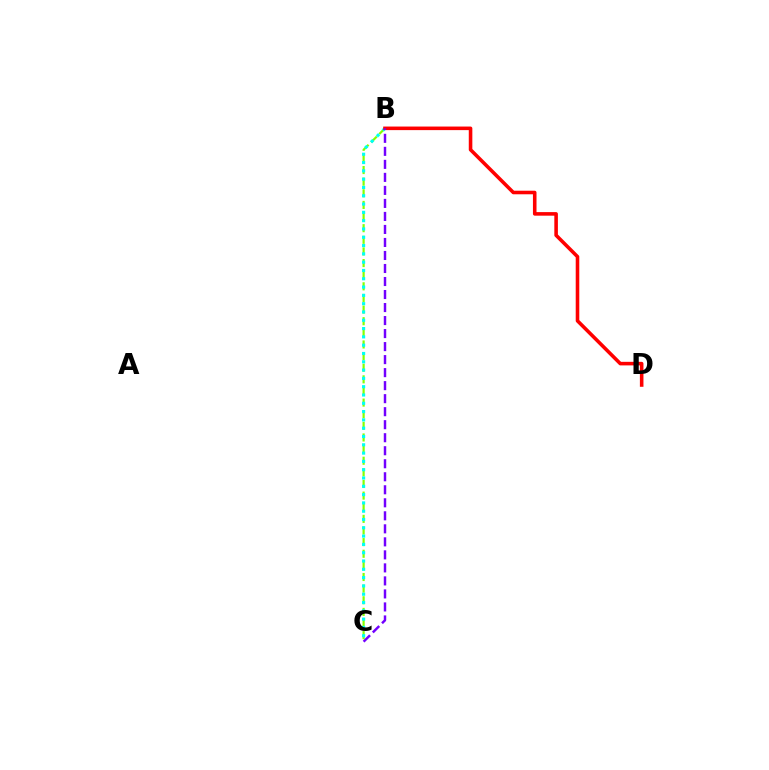{('B', 'C'): [{'color': '#84ff00', 'line_style': 'dashed', 'thickness': 1.58}, {'color': '#00fff6', 'line_style': 'dotted', 'thickness': 2.26}, {'color': '#7200ff', 'line_style': 'dashed', 'thickness': 1.77}], ('B', 'D'): [{'color': '#ff0000', 'line_style': 'solid', 'thickness': 2.57}]}